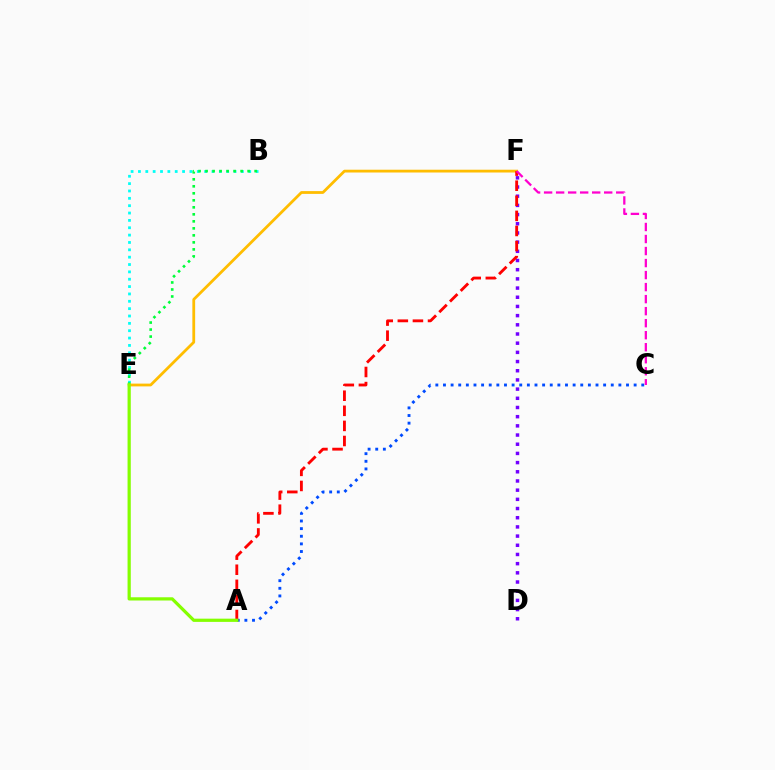{('A', 'C'): [{'color': '#004bff', 'line_style': 'dotted', 'thickness': 2.07}], ('B', 'E'): [{'color': '#00fff6', 'line_style': 'dotted', 'thickness': 2.0}, {'color': '#00ff39', 'line_style': 'dotted', 'thickness': 1.9}], ('E', 'F'): [{'color': '#ffbd00', 'line_style': 'solid', 'thickness': 2.0}], ('D', 'F'): [{'color': '#7200ff', 'line_style': 'dotted', 'thickness': 2.5}], ('A', 'F'): [{'color': '#ff0000', 'line_style': 'dashed', 'thickness': 2.05}], ('C', 'F'): [{'color': '#ff00cf', 'line_style': 'dashed', 'thickness': 1.63}], ('A', 'E'): [{'color': '#84ff00', 'line_style': 'solid', 'thickness': 2.32}]}